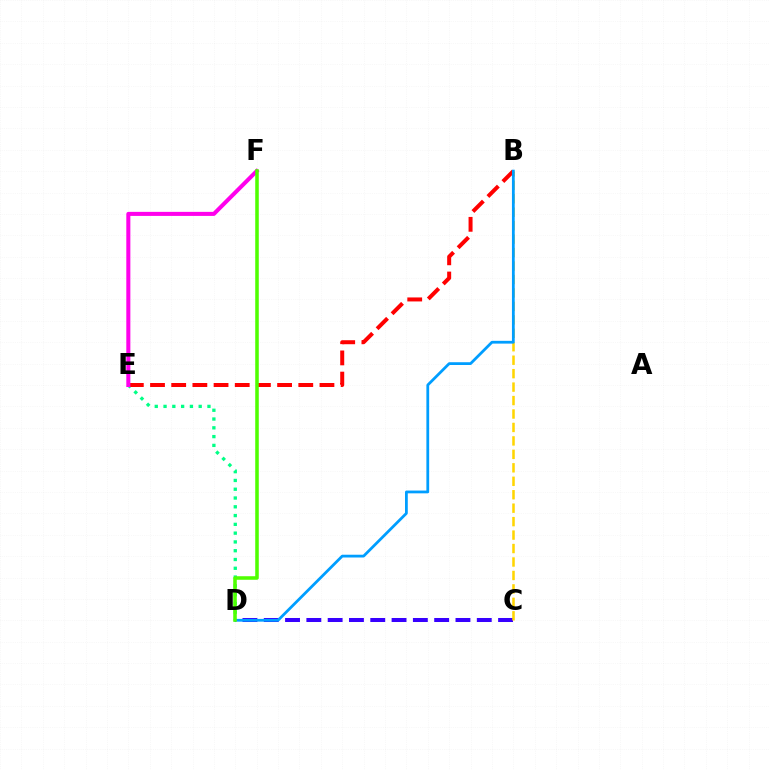{('C', 'D'): [{'color': '#3700ff', 'line_style': 'dashed', 'thickness': 2.89}], ('D', 'E'): [{'color': '#00ff86', 'line_style': 'dotted', 'thickness': 2.39}], ('B', 'E'): [{'color': '#ff0000', 'line_style': 'dashed', 'thickness': 2.88}], ('B', 'C'): [{'color': '#ffd500', 'line_style': 'dashed', 'thickness': 1.83}], ('B', 'D'): [{'color': '#009eff', 'line_style': 'solid', 'thickness': 2.0}], ('E', 'F'): [{'color': '#ff00ed', 'line_style': 'solid', 'thickness': 2.91}], ('D', 'F'): [{'color': '#4fff00', 'line_style': 'solid', 'thickness': 2.56}]}